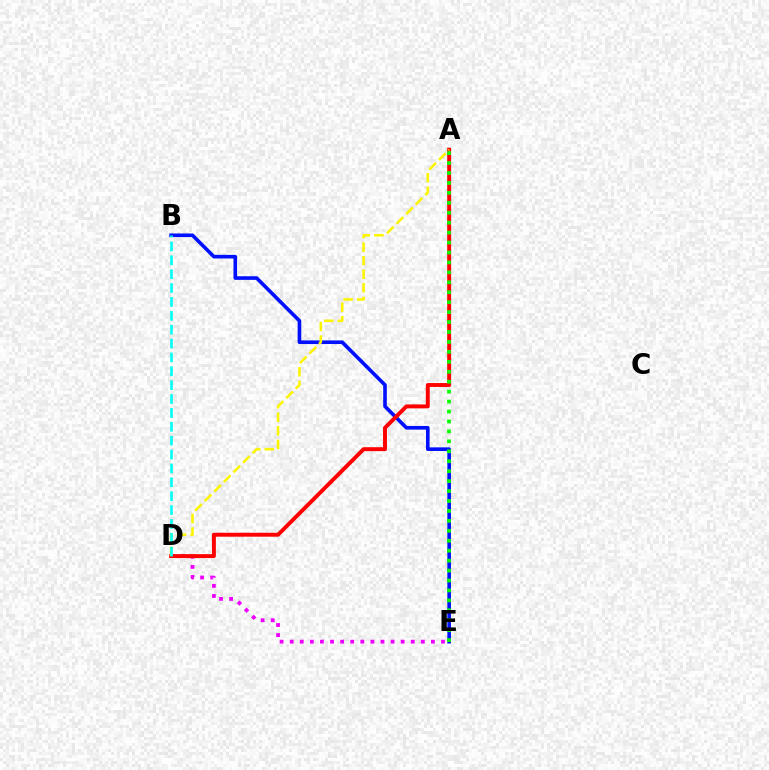{('B', 'E'): [{'color': '#0010ff', 'line_style': 'solid', 'thickness': 2.61}], ('D', 'E'): [{'color': '#ee00ff', 'line_style': 'dotted', 'thickness': 2.74}], ('A', 'D'): [{'color': '#ff0000', 'line_style': 'solid', 'thickness': 2.83}, {'color': '#fcf500', 'line_style': 'dashed', 'thickness': 1.84}], ('A', 'E'): [{'color': '#08ff00', 'line_style': 'dotted', 'thickness': 2.7}], ('B', 'D'): [{'color': '#00fff6', 'line_style': 'dashed', 'thickness': 1.88}]}